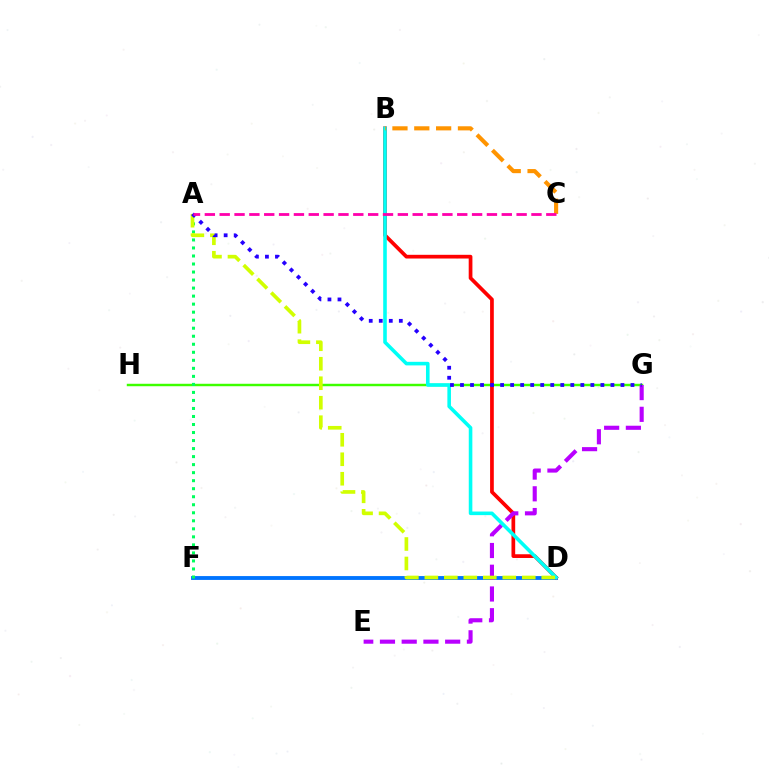{('D', 'F'): [{'color': '#0074ff', 'line_style': 'solid', 'thickness': 2.77}], ('G', 'H'): [{'color': '#3dff00', 'line_style': 'solid', 'thickness': 1.76}], ('A', 'F'): [{'color': '#00ff5c', 'line_style': 'dotted', 'thickness': 2.18}], ('B', 'D'): [{'color': '#ff0000', 'line_style': 'solid', 'thickness': 2.68}, {'color': '#00fff6', 'line_style': 'solid', 'thickness': 2.58}], ('E', 'G'): [{'color': '#b900ff', 'line_style': 'dashed', 'thickness': 2.95}], ('A', 'D'): [{'color': '#d1ff00', 'line_style': 'dashed', 'thickness': 2.65}], ('B', 'C'): [{'color': '#ff9400', 'line_style': 'dashed', 'thickness': 2.97}], ('A', 'G'): [{'color': '#2500ff', 'line_style': 'dotted', 'thickness': 2.72}], ('A', 'C'): [{'color': '#ff00ac', 'line_style': 'dashed', 'thickness': 2.02}]}